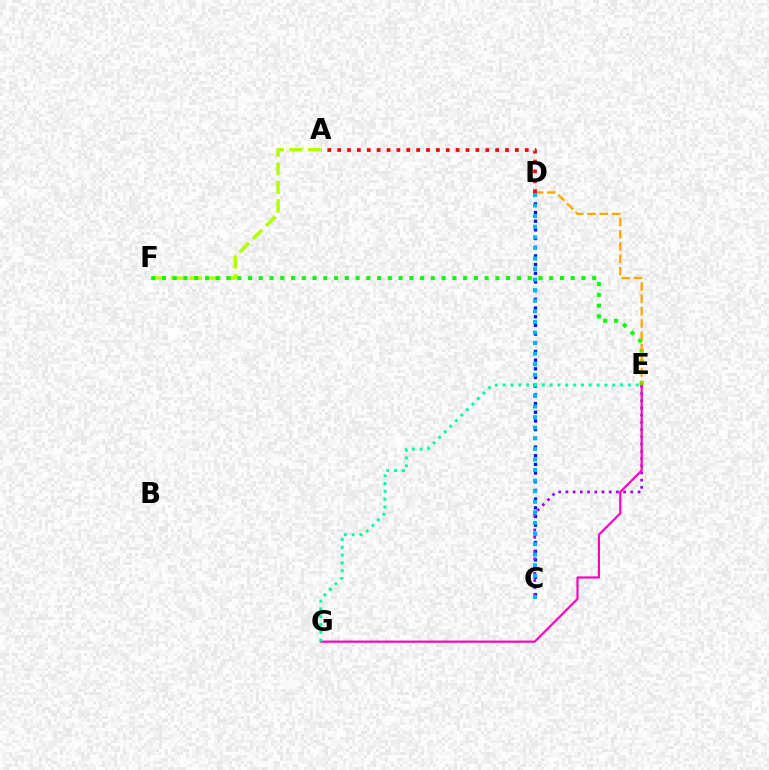{('A', 'F'): [{'color': '#b3ff00', 'line_style': 'dashed', 'thickness': 2.51}], ('C', 'D'): [{'color': '#0010ff', 'line_style': 'dotted', 'thickness': 2.36}, {'color': '#00b5ff', 'line_style': 'dotted', 'thickness': 2.87}], ('C', 'E'): [{'color': '#9b00ff', 'line_style': 'dotted', 'thickness': 1.96}], ('E', 'G'): [{'color': '#ff00bd', 'line_style': 'solid', 'thickness': 1.57}, {'color': '#00ff9d', 'line_style': 'dotted', 'thickness': 2.13}], ('E', 'F'): [{'color': '#08ff00', 'line_style': 'dotted', 'thickness': 2.92}], ('D', 'E'): [{'color': '#ffa500', 'line_style': 'dashed', 'thickness': 1.67}], ('A', 'D'): [{'color': '#ff0000', 'line_style': 'dotted', 'thickness': 2.68}]}